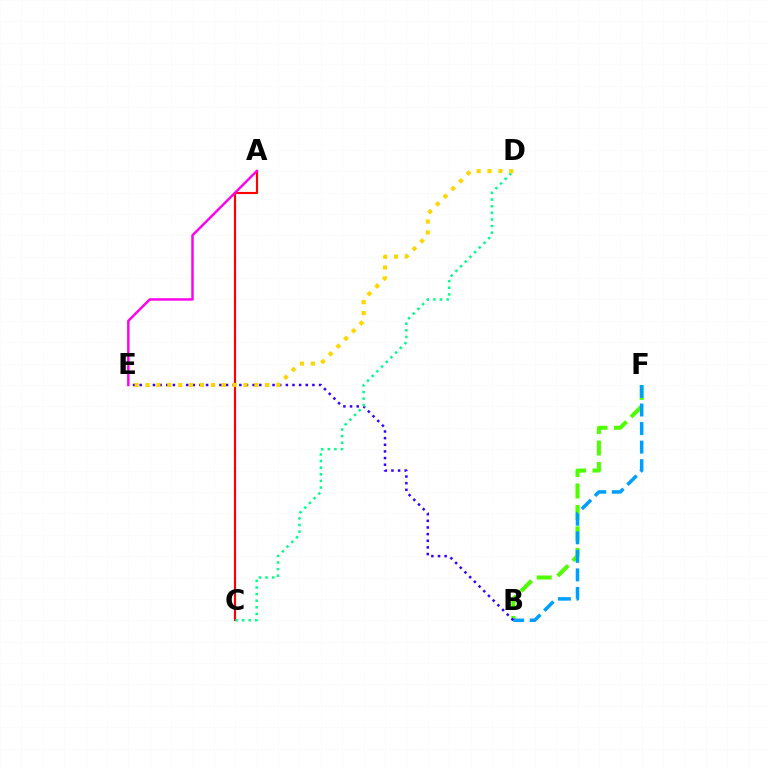{('A', 'C'): [{'color': '#ff0000', 'line_style': 'solid', 'thickness': 1.55}], ('B', 'F'): [{'color': '#4fff00', 'line_style': 'dashed', 'thickness': 2.91}, {'color': '#009eff', 'line_style': 'dashed', 'thickness': 2.52}], ('B', 'E'): [{'color': '#3700ff', 'line_style': 'dotted', 'thickness': 1.81}], ('A', 'E'): [{'color': '#ff00ed', 'line_style': 'solid', 'thickness': 1.76}], ('C', 'D'): [{'color': '#00ff86', 'line_style': 'dotted', 'thickness': 1.8}], ('D', 'E'): [{'color': '#ffd500', 'line_style': 'dotted', 'thickness': 2.96}]}